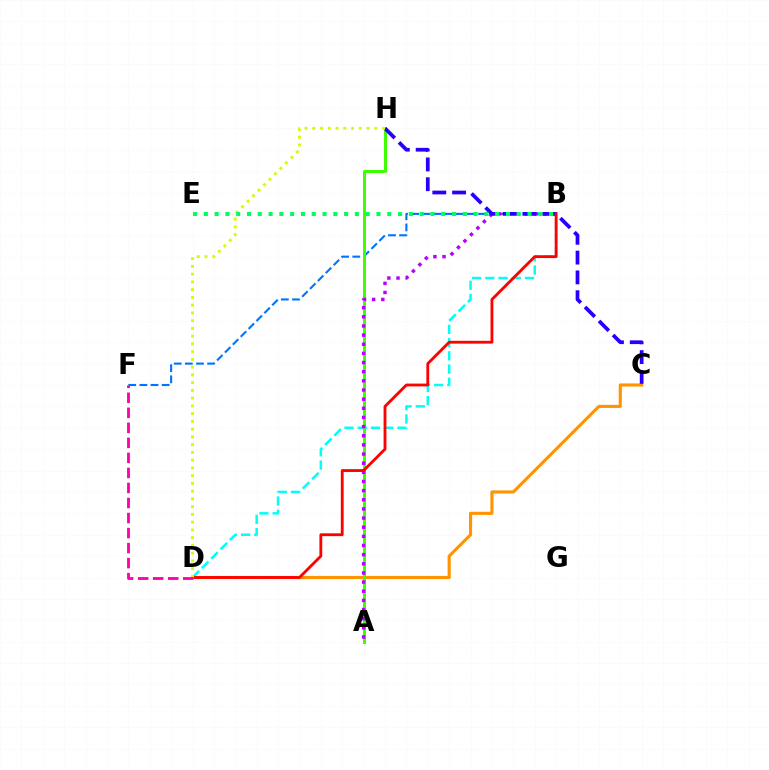{('B', 'D'): [{'color': '#00fff6', 'line_style': 'dashed', 'thickness': 1.8}, {'color': '#ff0000', 'line_style': 'solid', 'thickness': 2.04}], ('C', 'D'): [{'color': '#ff9400', 'line_style': 'solid', 'thickness': 2.24}], ('B', 'F'): [{'color': '#0074ff', 'line_style': 'dashed', 'thickness': 1.51}], ('A', 'H'): [{'color': '#3dff00', 'line_style': 'solid', 'thickness': 2.15}], ('A', 'B'): [{'color': '#b900ff', 'line_style': 'dotted', 'thickness': 2.49}], ('C', 'H'): [{'color': '#2500ff', 'line_style': 'dashed', 'thickness': 2.69}], ('D', 'H'): [{'color': '#d1ff00', 'line_style': 'dotted', 'thickness': 2.11}], ('B', 'E'): [{'color': '#00ff5c', 'line_style': 'dotted', 'thickness': 2.93}], ('D', 'F'): [{'color': '#ff00ac', 'line_style': 'dashed', 'thickness': 2.04}]}